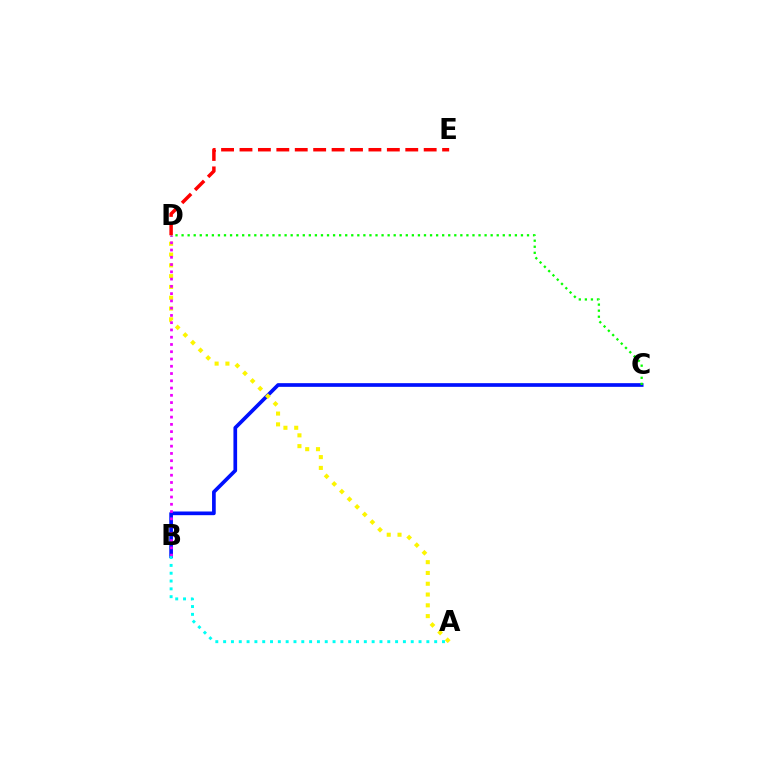{('B', 'C'): [{'color': '#0010ff', 'line_style': 'solid', 'thickness': 2.65}], ('A', 'D'): [{'color': '#fcf500', 'line_style': 'dotted', 'thickness': 2.93}], ('B', 'D'): [{'color': '#ee00ff', 'line_style': 'dotted', 'thickness': 1.97}], ('C', 'D'): [{'color': '#08ff00', 'line_style': 'dotted', 'thickness': 1.65}], ('D', 'E'): [{'color': '#ff0000', 'line_style': 'dashed', 'thickness': 2.5}], ('A', 'B'): [{'color': '#00fff6', 'line_style': 'dotted', 'thickness': 2.12}]}